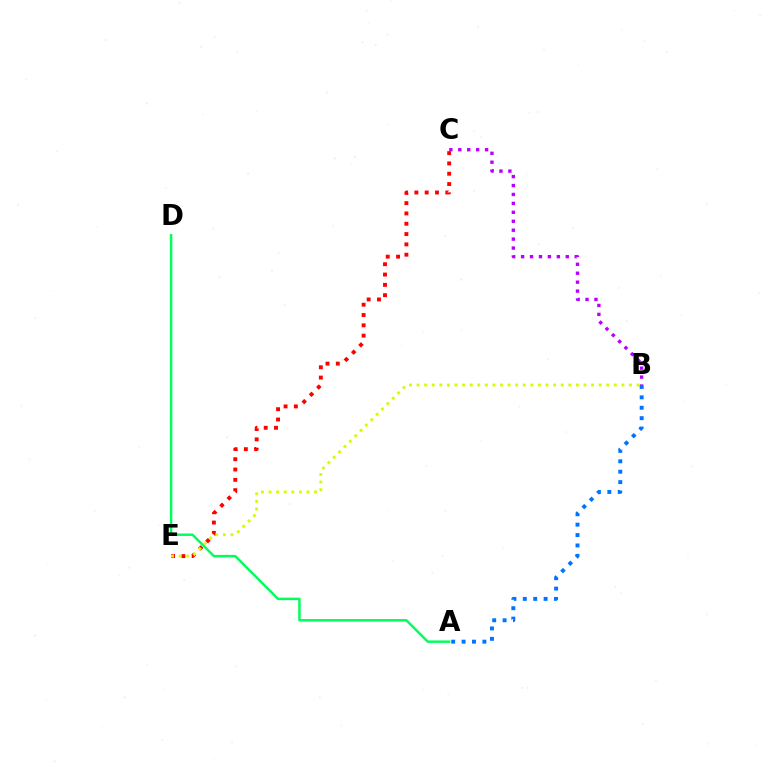{('C', 'E'): [{'color': '#ff0000', 'line_style': 'dotted', 'thickness': 2.8}], ('B', 'E'): [{'color': '#d1ff00', 'line_style': 'dotted', 'thickness': 2.06}], ('A', 'D'): [{'color': '#00ff5c', 'line_style': 'solid', 'thickness': 1.78}], ('B', 'C'): [{'color': '#b900ff', 'line_style': 'dotted', 'thickness': 2.43}], ('A', 'B'): [{'color': '#0074ff', 'line_style': 'dotted', 'thickness': 2.83}]}